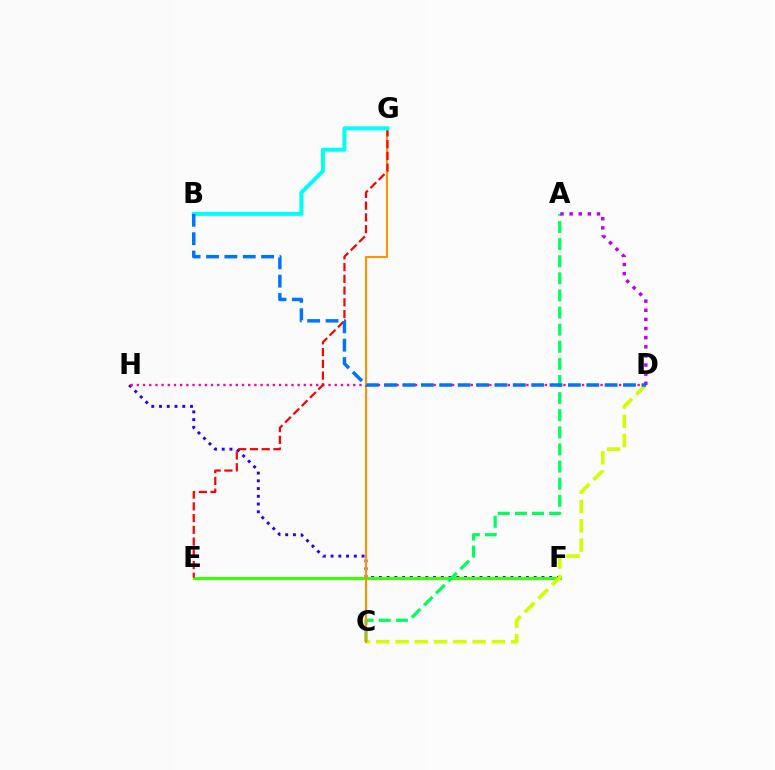{('F', 'H'): [{'color': '#2500ff', 'line_style': 'dotted', 'thickness': 2.1}], ('E', 'F'): [{'color': '#3dff00', 'line_style': 'solid', 'thickness': 2.26}], ('C', 'D'): [{'color': '#d1ff00', 'line_style': 'dashed', 'thickness': 2.62}], ('A', 'C'): [{'color': '#00ff5c', 'line_style': 'dashed', 'thickness': 2.32}], ('D', 'H'): [{'color': '#ff00ac', 'line_style': 'dotted', 'thickness': 1.68}], ('C', 'G'): [{'color': '#ff9400', 'line_style': 'solid', 'thickness': 1.53}], ('A', 'D'): [{'color': '#b900ff', 'line_style': 'dotted', 'thickness': 2.48}], ('E', 'G'): [{'color': '#ff0000', 'line_style': 'dashed', 'thickness': 1.59}], ('B', 'G'): [{'color': '#00fff6', 'line_style': 'solid', 'thickness': 2.87}], ('B', 'D'): [{'color': '#0074ff', 'line_style': 'dashed', 'thickness': 2.5}]}